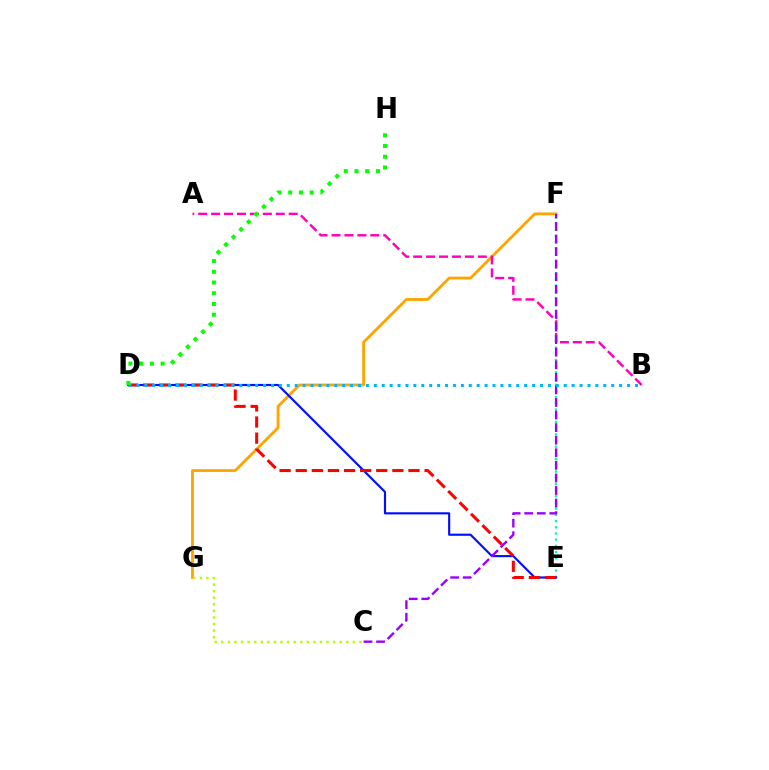{('E', 'F'): [{'color': '#00ff9d', 'line_style': 'dotted', 'thickness': 1.68}], ('F', 'G'): [{'color': '#ffa500', 'line_style': 'solid', 'thickness': 2.04}], ('D', 'E'): [{'color': '#0010ff', 'line_style': 'solid', 'thickness': 1.55}, {'color': '#ff0000', 'line_style': 'dashed', 'thickness': 2.19}], ('C', 'G'): [{'color': '#b3ff00', 'line_style': 'dotted', 'thickness': 1.79}], ('A', 'B'): [{'color': '#ff00bd', 'line_style': 'dashed', 'thickness': 1.76}], ('C', 'F'): [{'color': '#9b00ff', 'line_style': 'dashed', 'thickness': 1.71}], ('B', 'D'): [{'color': '#00b5ff', 'line_style': 'dotted', 'thickness': 2.15}], ('D', 'H'): [{'color': '#08ff00', 'line_style': 'dotted', 'thickness': 2.92}]}